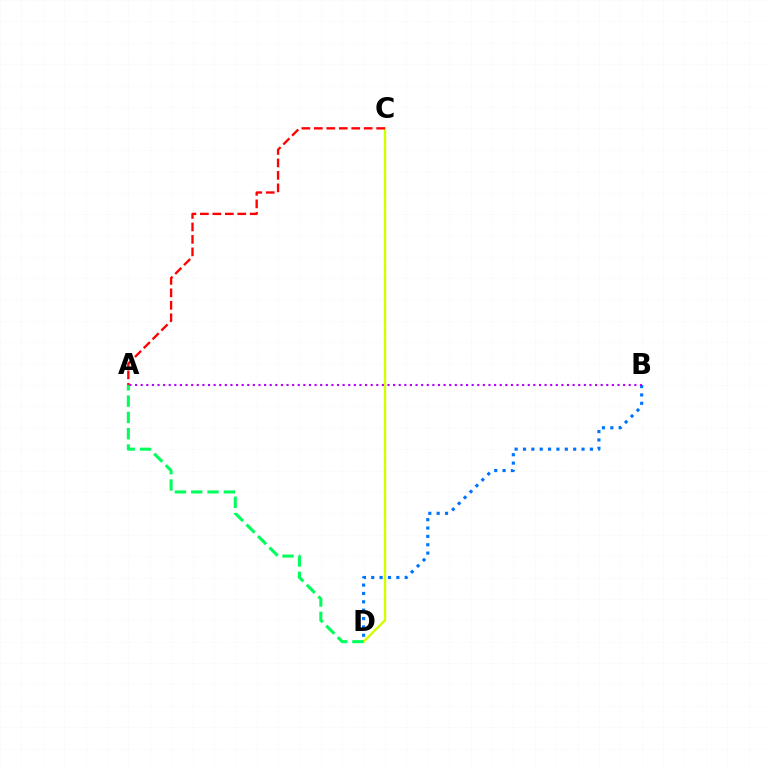{('C', 'D'): [{'color': '#d1ff00', 'line_style': 'solid', 'thickness': 1.72}], ('A', 'C'): [{'color': '#ff0000', 'line_style': 'dashed', 'thickness': 1.69}], ('A', 'D'): [{'color': '#00ff5c', 'line_style': 'dashed', 'thickness': 2.21}], ('B', 'D'): [{'color': '#0074ff', 'line_style': 'dotted', 'thickness': 2.27}], ('A', 'B'): [{'color': '#b900ff', 'line_style': 'dotted', 'thickness': 1.52}]}